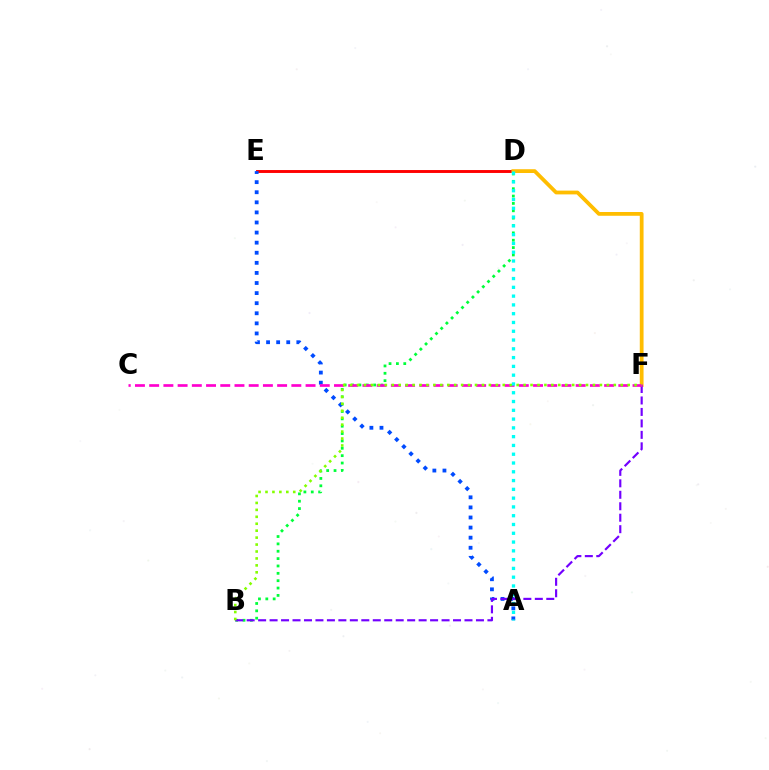{('B', 'D'): [{'color': '#00ff39', 'line_style': 'dotted', 'thickness': 2.0}], ('D', 'E'): [{'color': '#ff0000', 'line_style': 'solid', 'thickness': 2.1}], ('D', 'F'): [{'color': '#ffbd00', 'line_style': 'solid', 'thickness': 2.72}], ('A', 'E'): [{'color': '#004bff', 'line_style': 'dotted', 'thickness': 2.74}], ('B', 'F'): [{'color': '#7200ff', 'line_style': 'dashed', 'thickness': 1.56}, {'color': '#84ff00', 'line_style': 'dotted', 'thickness': 1.89}], ('C', 'F'): [{'color': '#ff00cf', 'line_style': 'dashed', 'thickness': 1.93}], ('A', 'D'): [{'color': '#00fff6', 'line_style': 'dotted', 'thickness': 2.39}]}